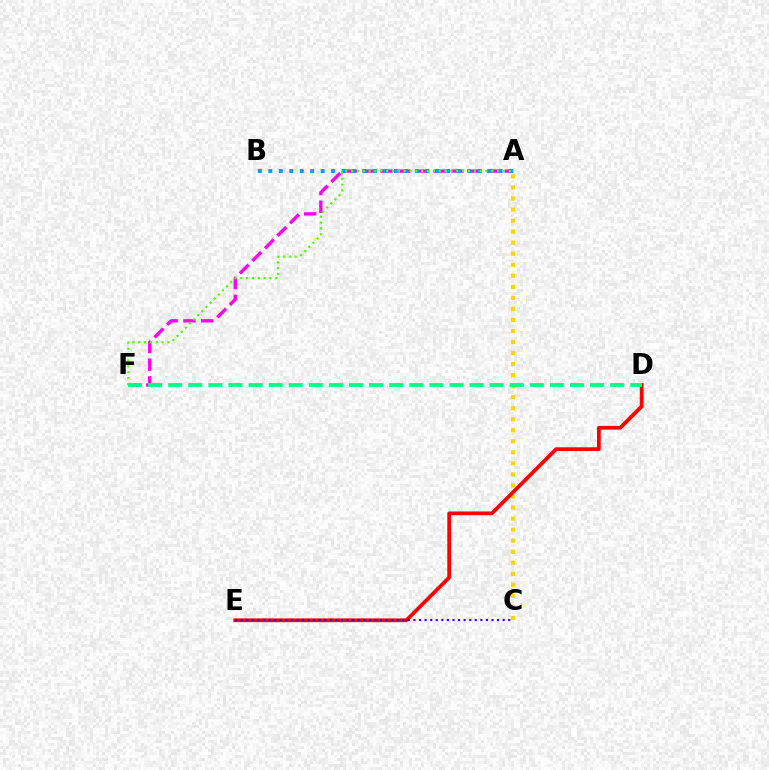{('A', 'F'): [{'color': '#ff00ed', 'line_style': 'dashed', 'thickness': 2.41}, {'color': '#4fff00', 'line_style': 'dotted', 'thickness': 1.59}], ('A', 'B'): [{'color': '#009eff', 'line_style': 'dotted', 'thickness': 2.84}], ('A', 'C'): [{'color': '#ffd500', 'line_style': 'dotted', 'thickness': 3.0}], ('D', 'E'): [{'color': '#ff0000', 'line_style': 'solid', 'thickness': 2.71}], ('C', 'E'): [{'color': '#3700ff', 'line_style': 'dotted', 'thickness': 1.51}], ('D', 'F'): [{'color': '#00ff86', 'line_style': 'dashed', 'thickness': 2.73}]}